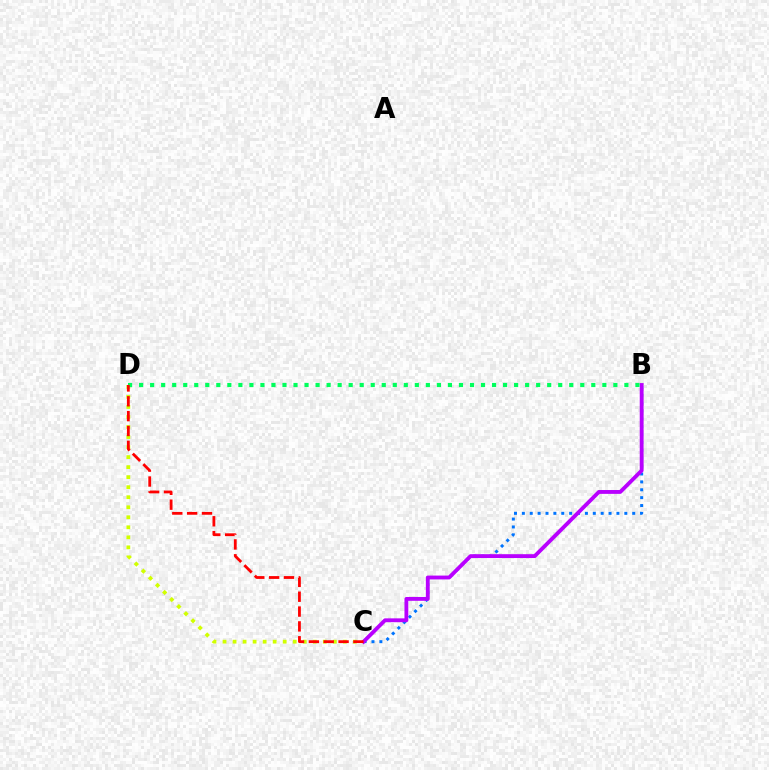{('C', 'D'): [{'color': '#d1ff00', 'line_style': 'dotted', 'thickness': 2.72}, {'color': '#ff0000', 'line_style': 'dashed', 'thickness': 2.02}], ('B', 'C'): [{'color': '#0074ff', 'line_style': 'dotted', 'thickness': 2.14}, {'color': '#b900ff', 'line_style': 'solid', 'thickness': 2.77}], ('B', 'D'): [{'color': '#00ff5c', 'line_style': 'dotted', 'thickness': 3.0}]}